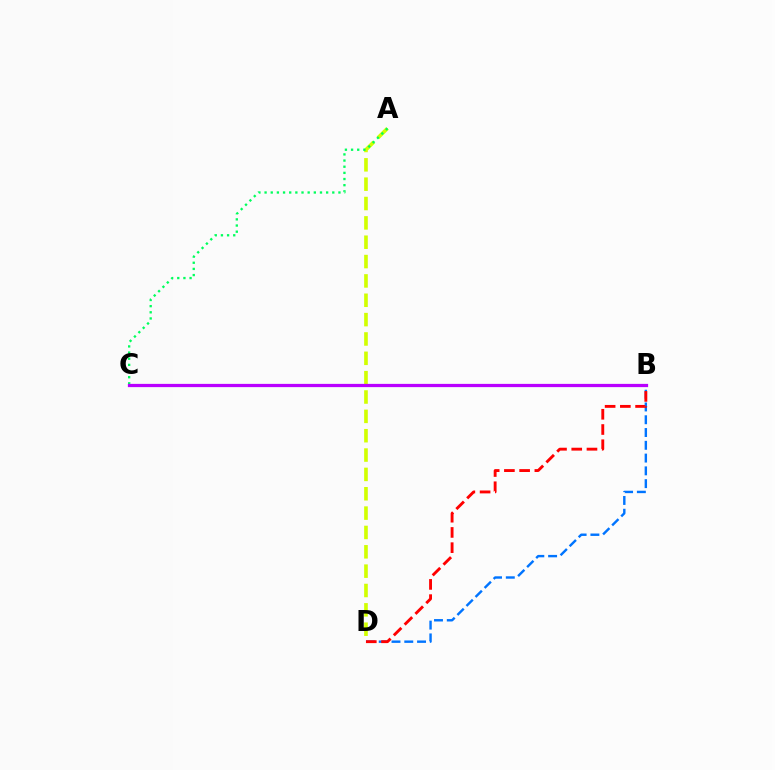{('B', 'D'): [{'color': '#0074ff', 'line_style': 'dashed', 'thickness': 1.74}, {'color': '#ff0000', 'line_style': 'dashed', 'thickness': 2.07}], ('A', 'D'): [{'color': '#d1ff00', 'line_style': 'dashed', 'thickness': 2.63}], ('A', 'C'): [{'color': '#00ff5c', 'line_style': 'dotted', 'thickness': 1.67}], ('B', 'C'): [{'color': '#b900ff', 'line_style': 'solid', 'thickness': 2.33}]}